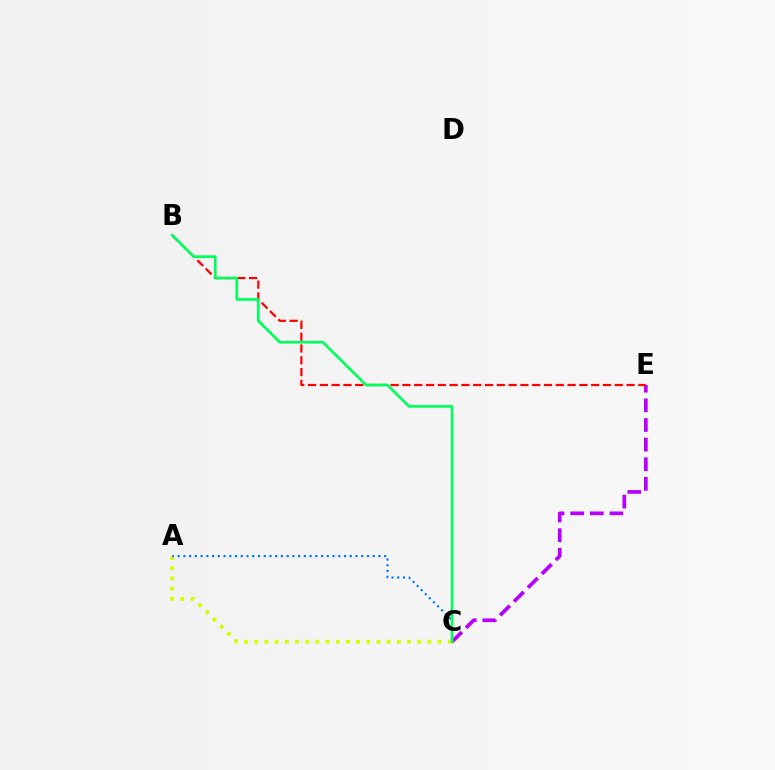{('C', 'E'): [{'color': '#b900ff', 'line_style': 'dashed', 'thickness': 2.67}], ('B', 'E'): [{'color': '#ff0000', 'line_style': 'dashed', 'thickness': 1.6}], ('A', 'C'): [{'color': '#d1ff00', 'line_style': 'dotted', 'thickness': 2.77}, {'color': '#0074ff', 'line_style': 'dotted', 'thickness': 1.56}], ('B', 'C'): [{'color': '#00ff5c', 'line_style': 'solid', 'thickness': 1.93}]}